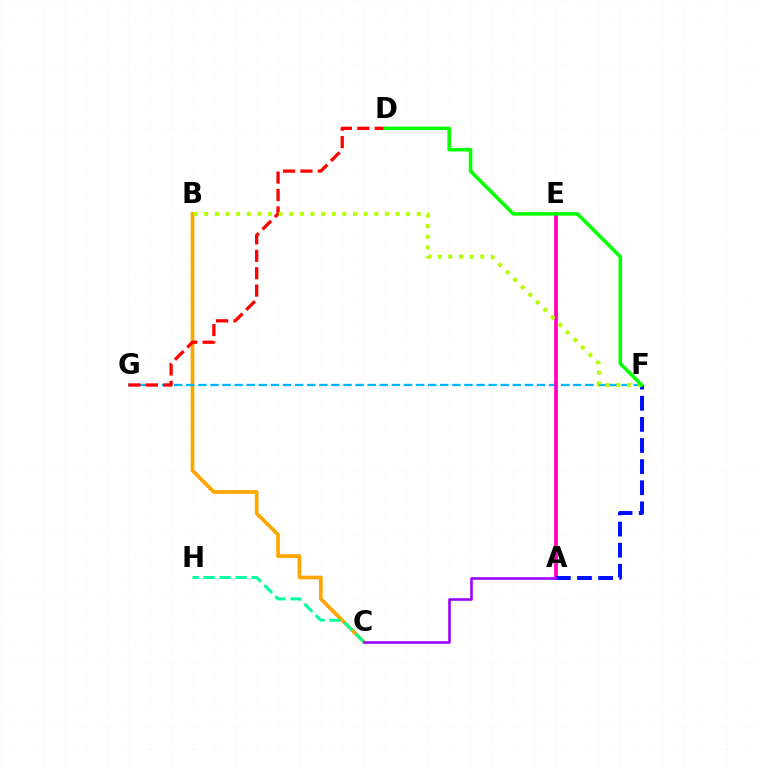{('B', 'C'): [{'color': '#ffa500', 'line_style': 'solid', 'thickness': 2.67}], ('F', 'G'): [{'color': '#00b5ff', 'line_style': 'dashed', 'thickness': 1.64}], ('A', 'E'): [{'color': '#ff00bd', 'line_style': 'solid', 'thickness': 2.68}], ('D', 'G'): [{'color': '#ff0000', 'line_style': 'dashed', 'thickness': 2.37}], ('C', 'H'): [{'color': '#00ff9d', 'line_style': 'dashed', 'thickness': 2.17}], ('A', 'F'): [{'color': '#0010ff', 'line_style': 'dashed', 'thickness': 2.87}], ('B', 'F'): [{'color': '#b3ff00', 'line_style': 'dotted', 'thickness': 2.89}], ('A', 'C'): [{'color': '#9b00ff', 'line_style': 'solid', 'thickness': 1.85}], ('D', 'F'): [{'color': '#08ff00', 'line_style': 'solid', 'thickness': 2.56}]}